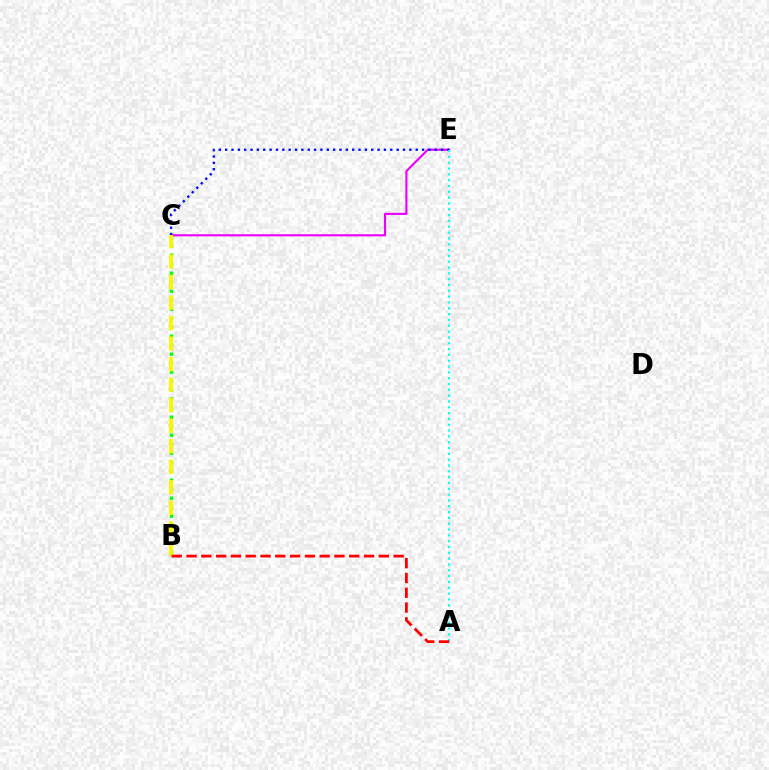{('C', 'E'): [{'color': '#ee00ff', 'line_style': 'solid', 'thickness': 1.54}, {'color': '#0010ff', 'line_style': 'dotted', 'thickness': 1.73}], ('B', 'C'): [{'color': '#08ff00', 'line_style': 'dotted', 'thickness': 2.45}, {'color': '#fcf500', 'line_style': 'dashed', 'thickness': 2.79}], ('A', 'E'): [{'color': '#00fff6', 'line_style': 'dotted', 'thickness': 1.58}], ('A', 'B'): [{'color': '#ff0000', 'line_style': 'dashed', 'thickness': 2.01}]}